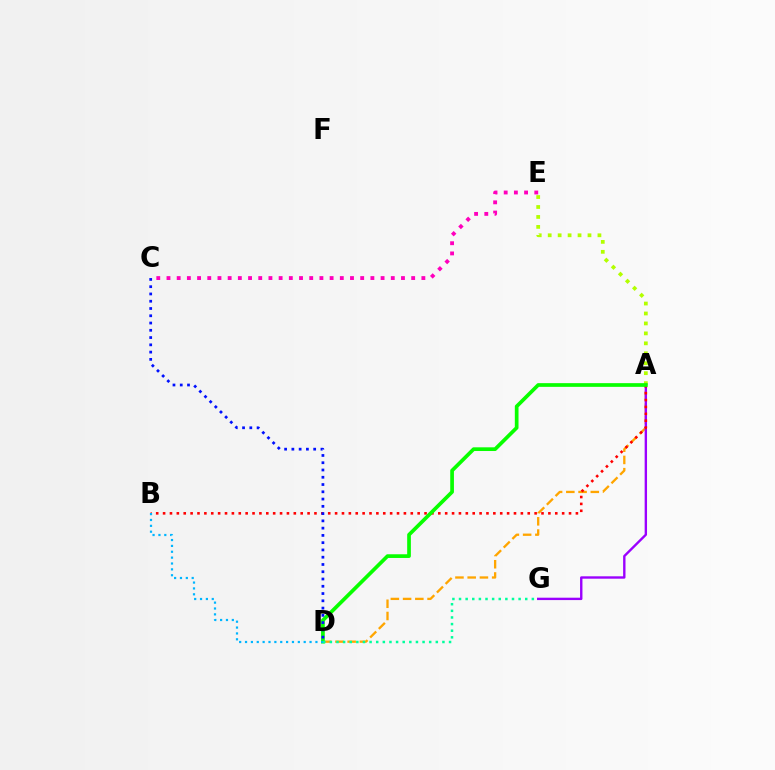{('C', 'E'): [{'color': '#ff00bd', 'line_style': 'dotted', 'thickness': 2.77}], ('A', 'E'): [{'color': '#b3ff00', 'line_style': 'dotted', 'thickness': 2.7}], ('A', 'D'): [{'color': '#ffa500', 'line_style': 'dashed', 'thickness': 1.66}, {'color': '#08ff00', 'line_style': 'solid', 'thickness': 2.66}], ('A', 'G'): [{'color': '#9b00ff', 'line_style': 'solid', 'thickness': 1.71}], ('A', 'B'): [{'color': '#ff0000', 'line_style': 'dotted', 'thickness': 1.87}], ('B', 'D'): [{'color': '#00b5ff', 'line_style': 'dotted', 'thickness': 1.59}], ('C', 'D'): [{'color': '#0010ff', 'line_style': 'dotted', 'thickness': 1.97}], ('D', 'G'): [{'color': '#00ff9d', 'line_style': 'dotted', 'thickness': 1.8}]}